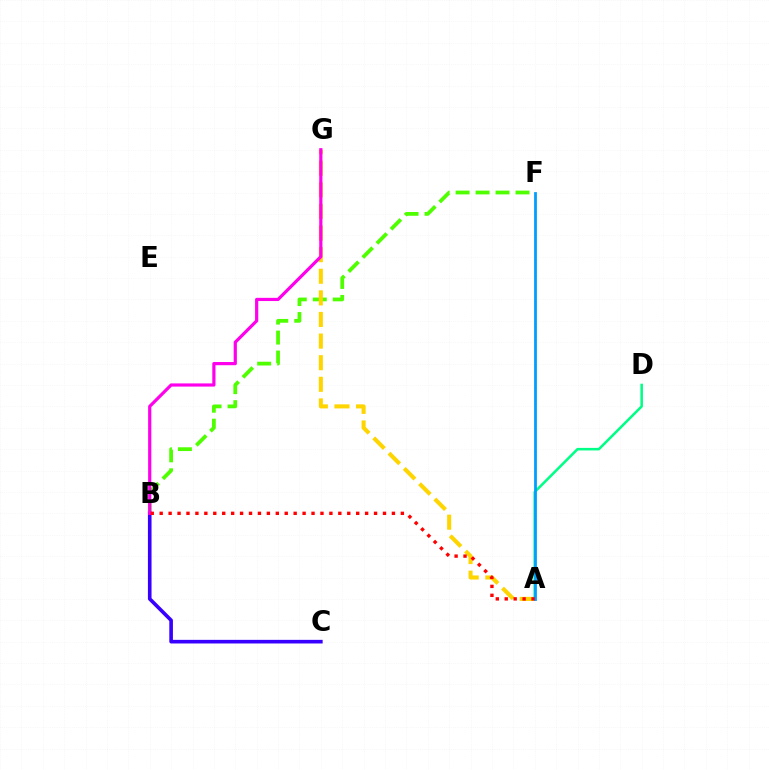{('B', 'F'): [{'color': '#4fff00', 'line_style': 'dashed', 'thickness': 2.71}], ('B', 'C'): [{'color': '#3700ff', 'line_style': 'solid', 'thickness': 2.6}], ('A', 'G'): [{'color': '#ffd500', 'line_style': 'dashed', 'thickness': 2.94}], ('A', 'D'): [{'color': '#00ff86', 'line_style': 'solid', 'thickness': 1.84}], ('A', 'F'): [{'color': '#009eff', 'line_style': 'solid', 'thickness': 2.0}], ('B', 'G'): [{'color': '#ff00ed', 'line_style': 'solid', 'thickness': 2.3}], ('A', 'B'): [{'color': '#ff0000', 'line_style': 'dotted', 'thickness': 2.43}]}